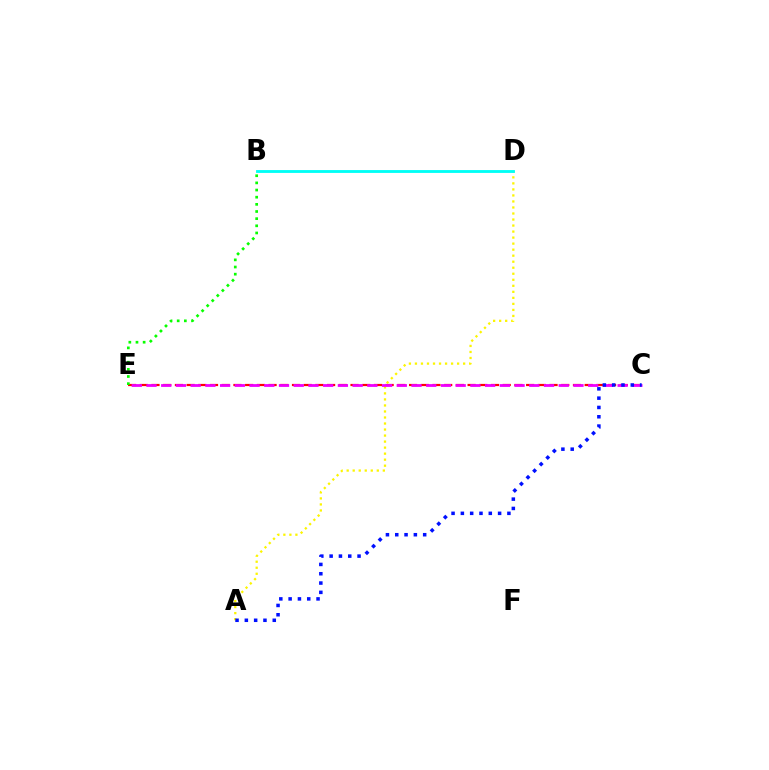{('C', 'E'): [{'color': '#ff0000', 'line_style': 'dashed', 'thickness': 1.59}, {'color': '#ee00ff', 'line_style': 'dashed', 'thickness': 2.0}], ('A', 'D'): [{'color': '#fcf500', 'line_style': 'dotted', 'thickness': 1.64}], ('B', 'D'): [{'color': '#00fff6', 'line_style': 'solid', 'thickness': 2.05}], ('B', 'E'): [{'color': '#08ff00', 'line_style': 'dotted', 'thickness': 1.94}], ('A', 'C'): [{'color': '#0010ff', 'line_style': 'dotted', 'thickness': 2.53}]}